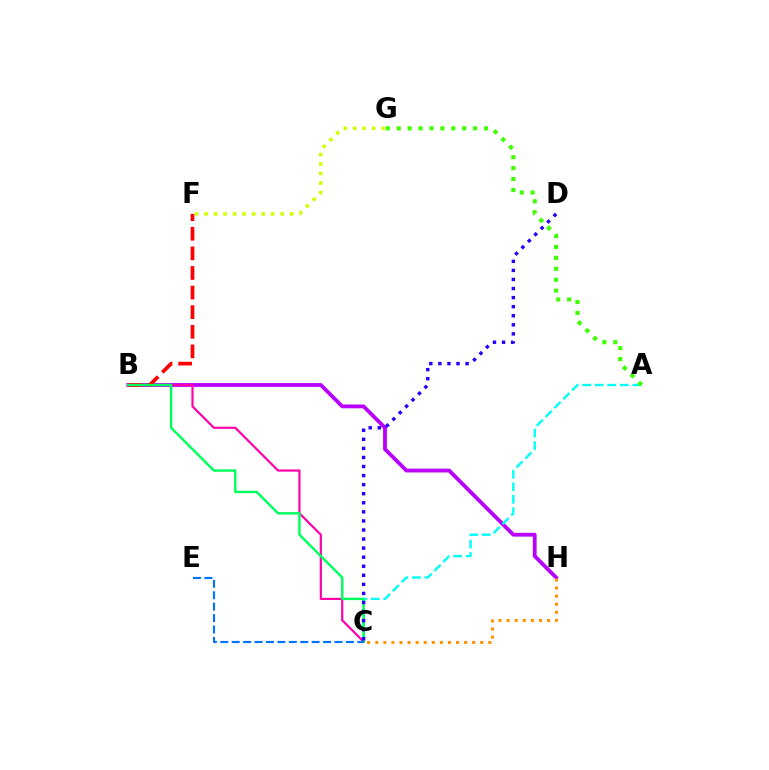{('B', 'H'): [{'color': '#b900ff', 'line_style': 'solid', 'thickness': 2.74}], ('A', 'C'): [{'color': '#00fff6', 'line_style': 'dashed', 'thickness': 1.7}], ('B', 'C'): [{'color': '#ff00ac', 'line_style': 'solid', 'thickness': 1.58}, {'color': '#00ff5c', 'line_style': 'solid', 'thickness': 1.74}], ('F', 'G'): [{'color': '#d1ff00', 'line_style': 'dotted', 'thickness': 2.58}], ('A', 'G'): [{'color': '#3dff00', 'line_style': 'dotted', 'thickness': 2.97}], ('B', 'F'): [{'color': '#ff0000', 'line_style': 'dashed', 'thickness': 2.66}], ('C', 'D'): [{'color': '#2500ff', 'line_style': 'dotted', 'thickness': 2.46}], ('C', 'E'): [{'color': '#0074ff', 'line_style': 'dashed', 'thickness': 1.55}], ('C', 'H'): [{'color': '#ff9400', 'line_style': 'dotted', 'thickness': 2.19}]}